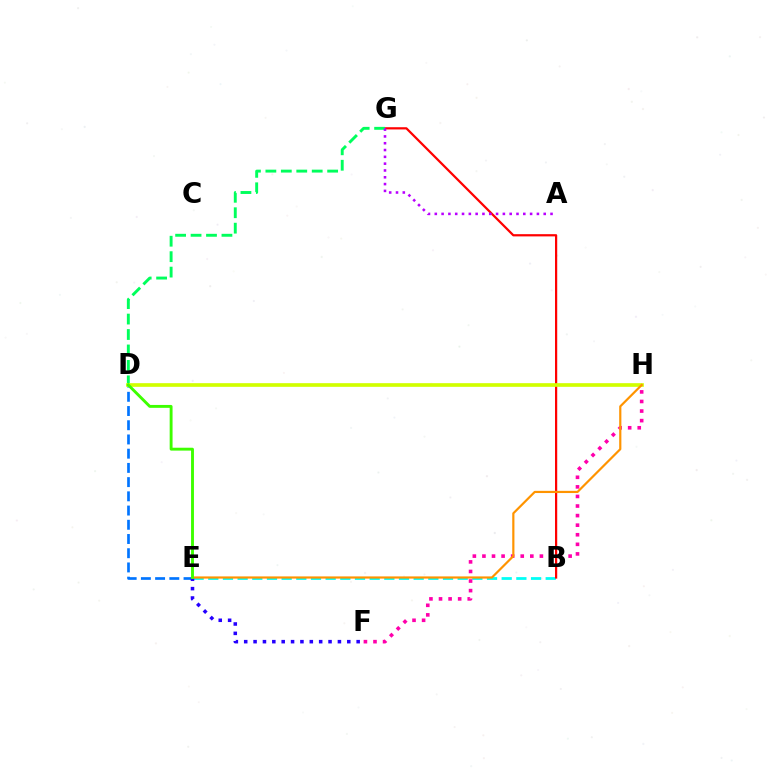{('D', 'E'): [{'color': '#0074ff', 'line_style': 'dashed', 'thickness': 1.93}, {'color': '#3dff00', 'line_style': 'solid', 'thickness': 2.08}], ('B', 'E'): [{'color': '#00fff6', 'line_style': 'dashed', 'thickness': 1.99}], ('E', 'F'): [{'color': '#2500ff', 'line_style': 'dotted', 'thickness': 2.55}], ('B', 'G'): [{'color': '#ff0000', 'line_style': 'solid', 'thickness': 1.6}], ('D', 'G'): [{'color': '#00ff5c', 'line_style': 'dashed', 'thickness': 2.1}], ('A', 'G'): [{'color': '#b900ff', 'line_style': 'dotted', 'thickness': 1.85}], ('F', 'H'): [{'color': '#ff00ac', 'line_style': 'dotted', 'thickness': 2.6}], ('D', 'H'): [{'color': '#d1ff00', 'line_style': 'solid', 'thickness': 2.64}], ('E', 'H'): [{'color': '#ff9400', 'line_style': 'solid', 'thickness': 1.58}]}